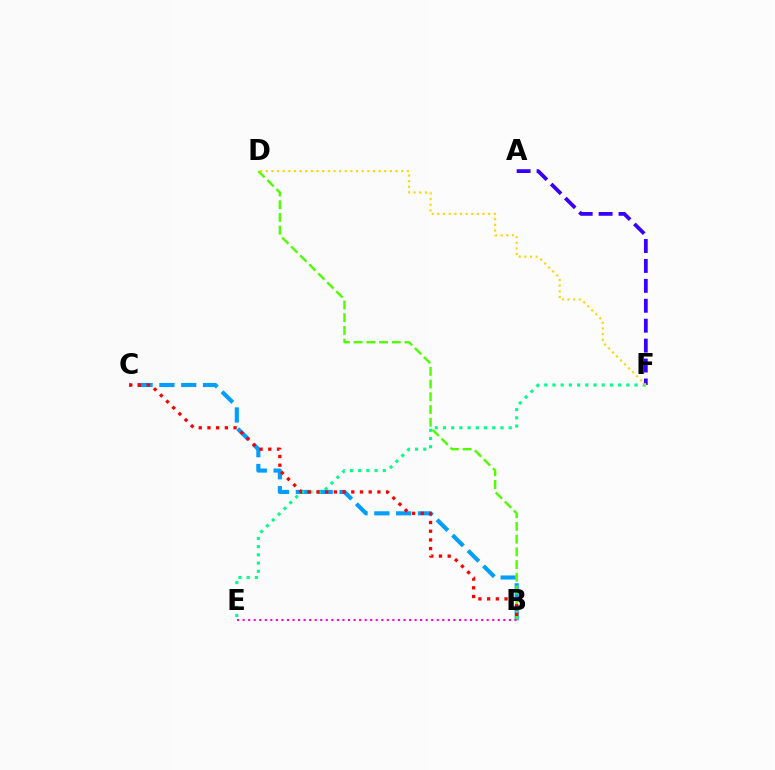{('B', 'C'): [{'color': '#009eff', 'line_style': 'dashed', 'thickness': 2.97}, {'color': '#ff0000', 'line_style': 'dotted', 'thickness': 2.37}], ('A', 'F'): [{'color': '#3700ff', 'line_style': 'dashed', 'thickness': 2.71}], ('B', 'D'): [{'color': '#4fff00', 'line_style': 'dashed', 'thickness': 1.73}], ('E', 'F'): [{'color': '#00ff86', 'line_style': 'dotted', 'thickness': 2.23}], ('B', 'E'): [{'color': '#ff00ed', 'line_style': 'dotted', 'thickness': 1.51}], ('D', 'F'): [{'color': '#ffd500', 'line_style': 'dotted', 'thickness': 1.53}]}